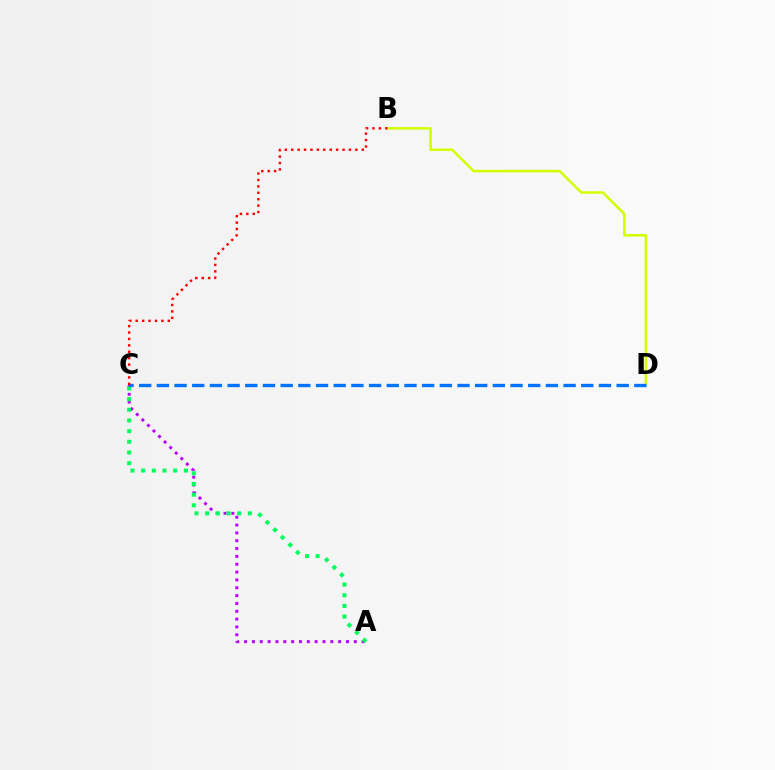{('A', 'C'): [{'color': '#b900ff', 'line_style': 'dotted', 'thickness': 2.13}, {'color': '#00ff5c', 'line_style': 'dotted', 'thickness': 2.9}], ('B', 'D'): [{'color': '#d1ff00', 'line_style': 'solid', 'thickness': 1.8}], ('C', 'D'): [{'color': '#0074ff', 'line_style': 'dashed', 'thickness': 2.4}], ('B', 'C'): [{'color': '#ff0000', 'line_style': 'dotted', 'thickness': 1.74}]}